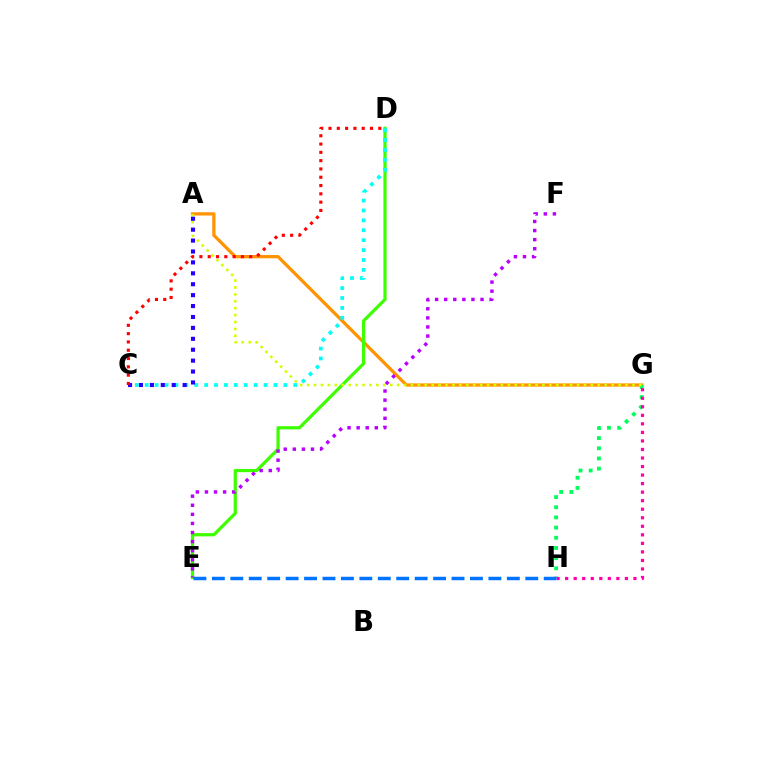{('A', 'G'): [{'color': '#ff9400', 'line_style': 'solid', 'thickness': 2.35}, {'color': '#d1ff00', 'line_style': 'dotted', 'thickness': 1.88}], ('G', 'H'): [{'color': '#00ff5c', 'line_style': 'dotted', 'thickness': 2.76}, {'color': '#ff00ac', 'line_style': 'dotted', 'thickness': 2.32}], ('D', 'E'): [{'color': '#3dff00', 'line_style': 'solid', 'thickness': 2.32}], ('C', 'D'): [{'color': '#00fff6', 'line_style': 'dotted', 'thickness': 2.69}, {'color': '#ff0000', 'line_style': 'dotted', 'thickness': 2.25}], ('A', 'C'): [{'color': '#2500ff', 'line_style': 'dotted', 'thickness': 2.97}], ('E', 'F'): [{'color': '#b900ff', 'line_style': 'dotted', 'thickness': 2.47}], ('E', 'H'): [{'color': '#0074ff', 'line_style': 'dashed', 'thickness': 2.5}]}